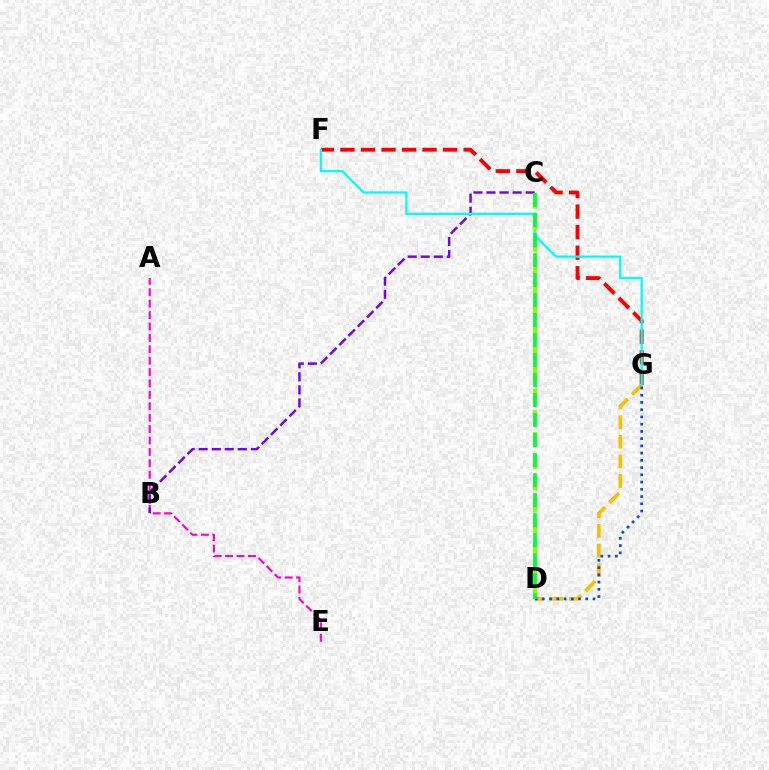{('F', 'G'): [{'color': '#ff0000', 'line_style': 'dashed', 'thickness': 2.79}, {'color': '#00fff6', 'line_style': 'solid', 'thickness': 1.65}], ('D', 'G'): [{'color': '#ffbd00', 'line_style': 'dashed', 'thickness': 2.66}, {'color': '#004bff', 'line_style': 'dotted', 'thickness': 1.97}], ('A', 'E'): [{'color': '#ff00cf', 'line_style': 'dashed', 'thickness': 1.55}], ('B', 'C'): [{'color': '#7200ff', 'line_style': 'dashed', 'thickness': 1.77}], ('C', 'D'): [{'color': '#84ff00', 'line_style': 'dashed', 'thickness': 2.95}, {'color': '#00ff39', 'line_style': 'dashed', 'thickness': 2.72}]}